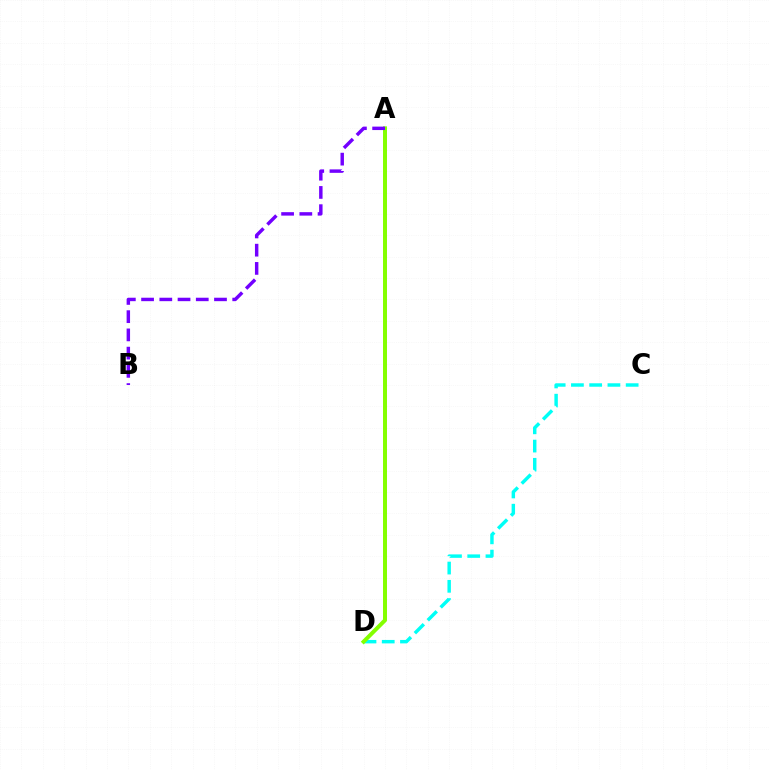{('A', 'D'): [{'color': '#ff0000', 'line_style': 'dotted', 'thickness': 1.67}, {'color': '#84ff00', 'line_style': 'solid', 'thickness': 2.86}], ('C', 'D'): [{'color': '#00fff6', 'line_style': 'dashed', 'thickness': 2.48}], ('A', 'B'): [{'color': '#7200ff', 'line_style': 'dashed', 'thickness': 2.48}]}